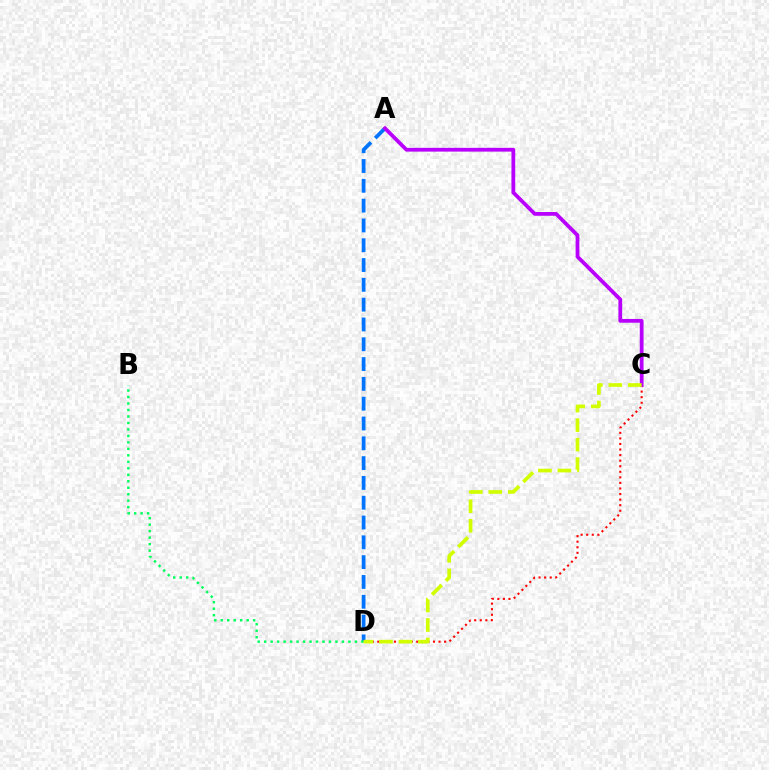{('C', 'D'): [{'color': '#ff0000', 'line_style': 'dotted', 'thickness': 1.51}, {'color': '#d1ff00', 'line_style': 'dashed', 'thickness': 2.65}], ('A', 'D'): [{'color': '#0074ff', 'line_style': 'dashed', 'thickness': 2.69}], ('B', 'D'): [{'color': '#00ff5c', 'line_style': 'dotted', 'thickness': 1.76}], ('A', 'C'): [{'color': '#b900ff', 'line_style': 'solid', 'thickness': 2.72}]}